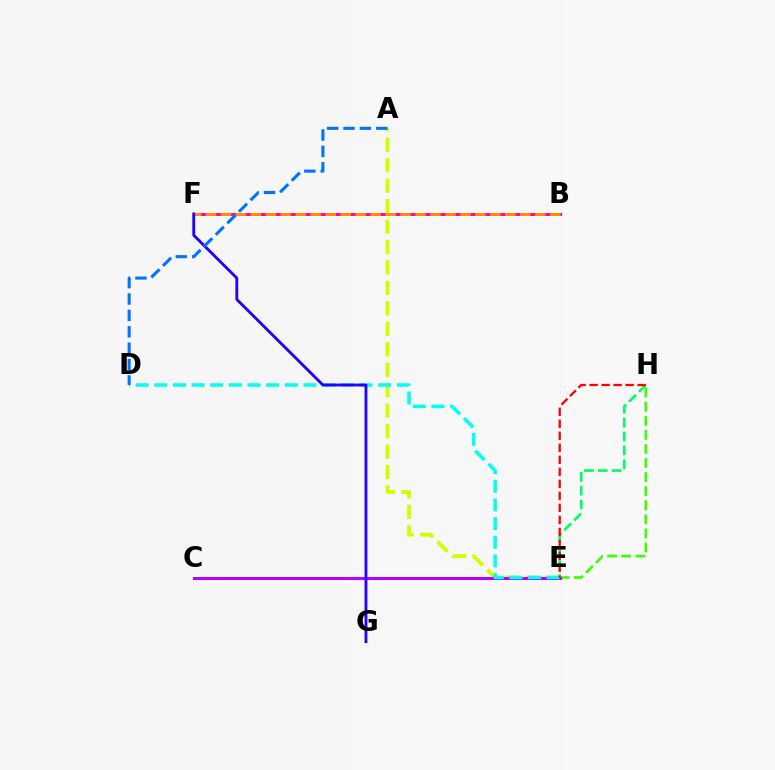{('B', 'F'): [{'color': '#ff00ac', 'line_style': 'solid', 'thickness': 2.1}, {'color': '#ff9400', 'line_style': 'dashed', 'thickness': 2.03}], ('A', 'E'): [{'color': '#d1ff00', 'line_style': 'dashed', 'thickness': 2.78}], ('E', 'H'): [{'color': '#3dff00', 'line_style': 'dashed', 'thickness': 1.91}, {'color': '#00ff5c', 'line_style': 'dashed', 'thickness': 1.89}, {'color': '#ff0000', 'line_style': 'dashed', 'thickness': 1.63}], ('C', 'E'): [{'color': '#b900ff', 'line_style': 'solid', 'thickness': 2.16}], ('D', 'E'): [{'color': '#00fff6', 'line_style': 'dashed', 'thickness': 2.53}], ('F', 'G'): [{'color': '#2500ff', 'line_style': 'solid', 'thickness': 2.05}], ('A', 'D'): [{'color': '#0074ff', 'line_style': 'dashed', 'thickness': 2.23}]}